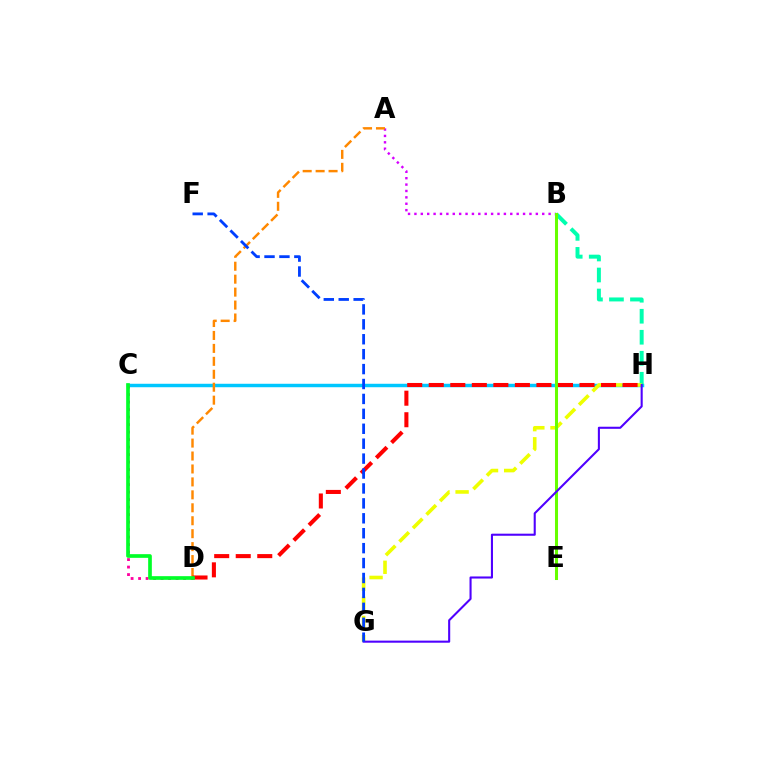{('C', 'H'): [{'color': '#00c7ff', 'line_style': 'solid', 'thickness': 2.49}], ('B', 'H'): [{'color': '#00ffaf', 'line_style': 'dashed', 'thickness': 2.85}], ('A', 'B'): [{'color': '#d600ff', 'line_style': 'dotted', 'thickness': 1.74}], ('C', 'D'): [{'color': '#ff00a0', 'line_style': 'dotted', 'thickness': 2.04}, {'color': '#00ff27', 'line_style': 'solid', 'thickness': 2.64}], ('G', 'H'): [{'color': '#eeff00', 'line_style': 'dashed', 'thickness': 2.6}, {'color': '#4f00ff', 'line_style': 'solid', 'thickness': 1.5}], ('B', 'E'): [{'color': '#66ff00', 'line_style': 'solid', 'thickness': 2.19}], ('A', 'D'): [{'color': '#ff8800', 'line_style': 'dashed', 'thickness': 1.76}], ('D', 'H'): [{'color': '#ff0000', 'line_style': 'dashed', 'thickness': 2.93}], ('F', 'G'): [{'color': '#003fff', 'line_style': 'dashed', 'thickness': 2.03}]}